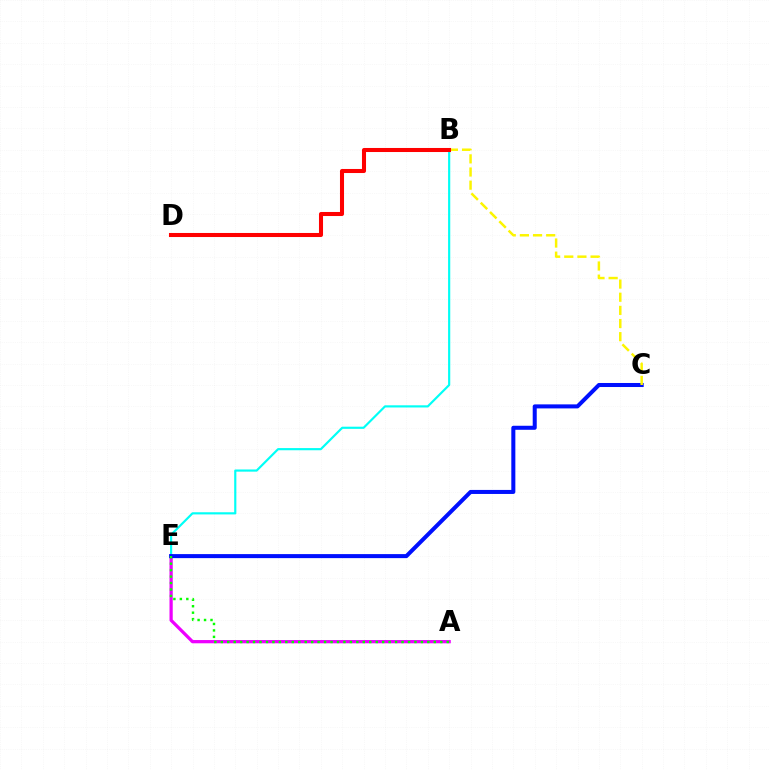{('B', 'E'): [{'color': '#00fff6', 'line_style': 'solid', 'thickness': 1.56}], ('A', 'E'): [{'color': '#ee00ff', 'line_style': 'solid', 'thickness': 2.34}, {'color': '#08ff00', 'line_style': 'dotted', 'thickness': 1.75}], ('C', 'E'): [{'color': '#0010ff', 'line_style': 'solid', 'thickness': 2.9}], ('B', 'C'): [{'color': '#fcf500', 'line_style': 'dashed', 'thickness': 1.79}], ('B', 'D'): [{'color': '#ff0000', 'line_style': 'solid', 'thickness': 2.92}]}